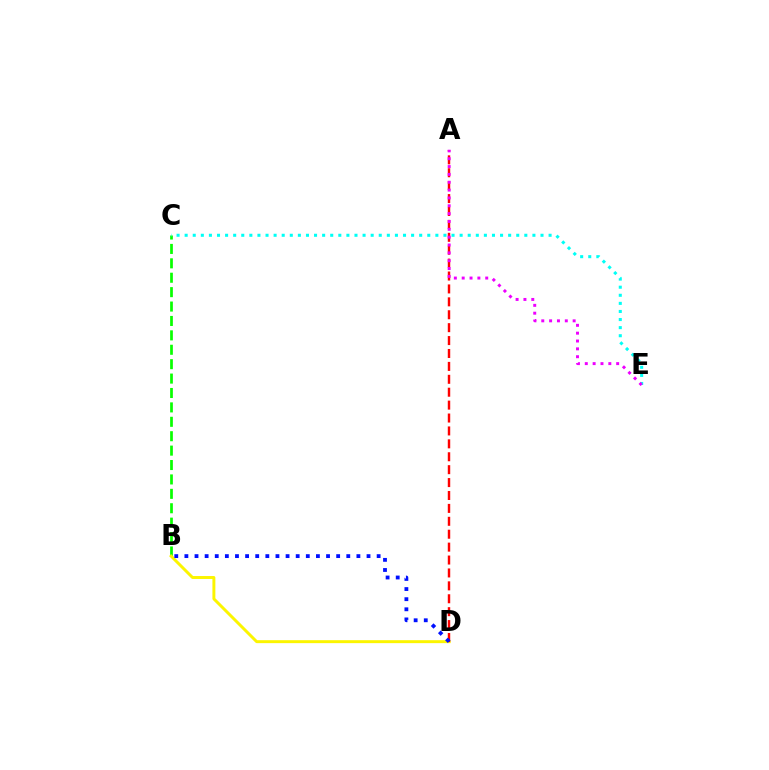{('B', 'C'): [{'color': '#08ff00', 'line_style': 'dashed', 'thickness': 1.96}], ('B', 'D'): [{'color': '#fcf500', 'line_style': 'solid', 'thickness': 2.12}, {'color': '#0010ff', 'line_style': 'dotted', 'thickness': 2.75}], ('A', 'D'): [{'color': '#ff0000', 'line_style': 'dashed', 'thickness': 1.75}], ('C', 'E'): [{'color': '#00fff6', 'line_style': 'dotted', 'thickness': 2.2}], ('A', 'E'): [{'color': '#ee00ff', 'line_style': 'dotted', 'thickness': 2.13}]}